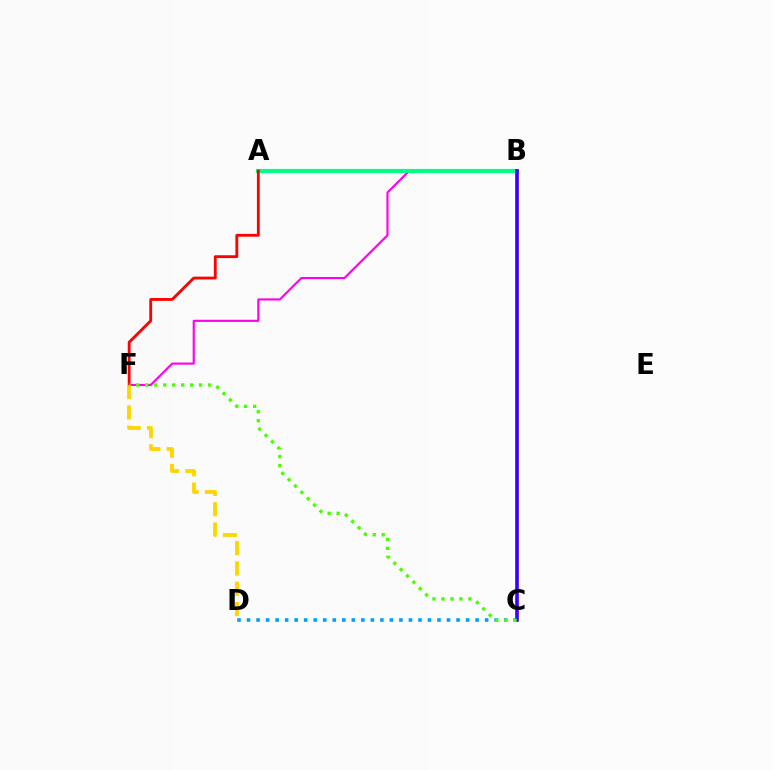{('B', 'F'): [{'color': '#ff00ed', 'line_style': 'solid', 'thickness': 1.54}], ('A', 'B'): [{'color': '#00ff86', 'line_style': 'solid', 'thickness': 2.97}], ('C', 'D'): [{'color': '#009eff', 'line_style': 'dotted', 'thickness': 2.59}], ('B', 'C'): [{'color': '#3700ff', 'line_style': 'solid', 'thickness': 2.6}], ('A', 'F'): [{'color': '#ff0000', 'line_style': 'solid', 'thickness': 2.04}], ('D', 'F'): [{'color': '#ffd500', 'line_style': 'dashed', 'thickness': 2.76}], ('C', 'F'): [{'color': '#4fff00', 'line_style': 'dotted', 'thickness': 2.44}]}